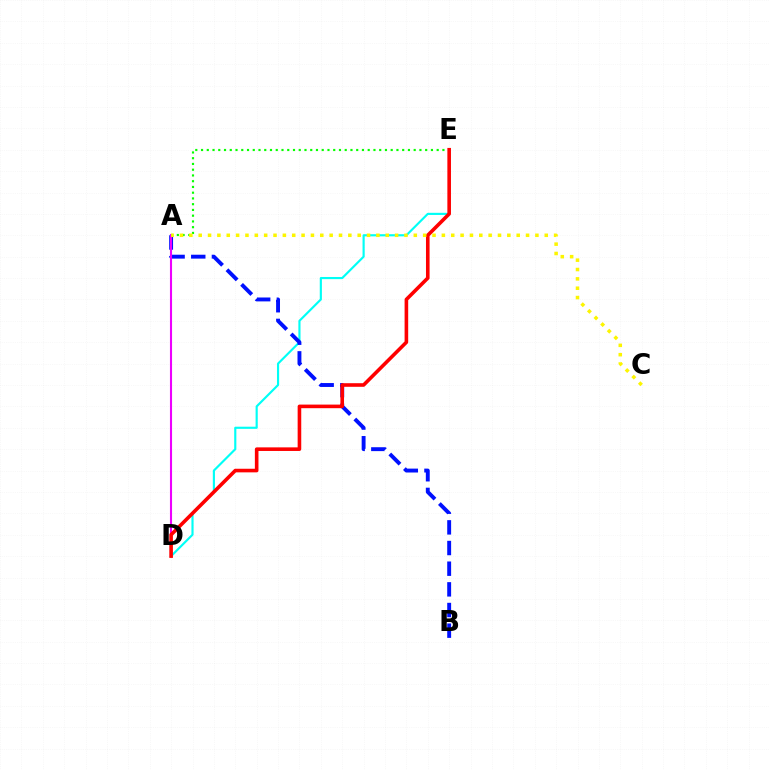{('D', 'E'): [{'color': '#00fff6', 'line_style': 'solid', 'thickness': 1.55}, {'color': '#ff0000', 'line_style': 'solid', 'thickness': 2.59}], ('A', 'B'): [{'color': '#0010ff', 'line_style': 'dashed', 'thickness': 2.81}], ('A', 'D'): [{'color': '#ee00ff', 'line_style': 'solid', 'thickness': 1.51}], ('A', 'E'): [{'color': '#08ff00', 'line_style': 'dotted', 'thickness': 1.56}], ('A', 'C'): [{'color': '#fcf500', 'line_style': 'dotted', 'thickness': 2.54}]}